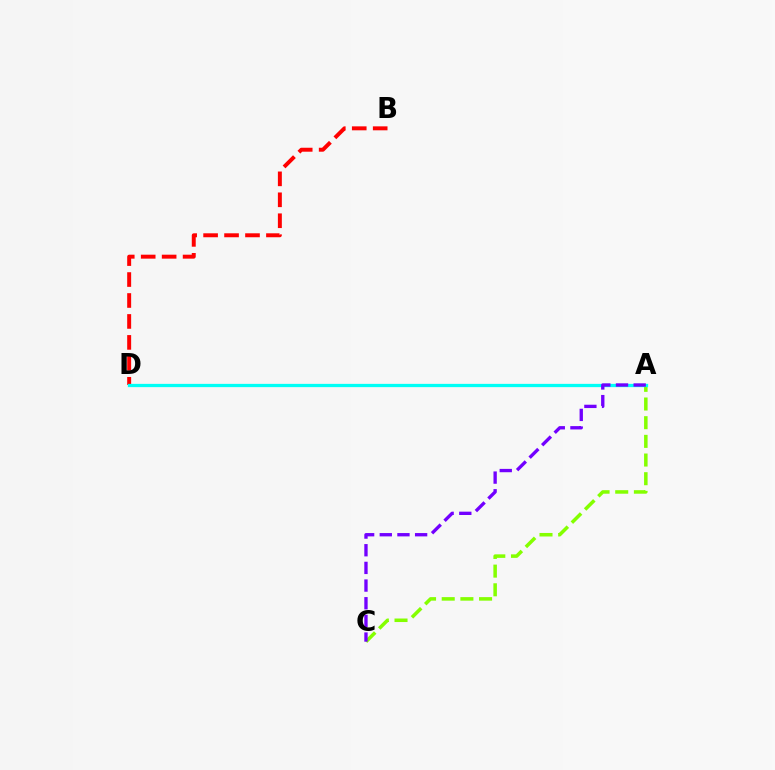{('B', 'D'): [{'color': '#ff0000', 'line_style': 'dashed', 'thickness': 2.85}], ('A', 'C'): [{'color': '#84ff00', 'line_style': 'dashed', 'thickness': 2.54}, {'color': '#7200ff', 'line_style': 'dashed', 'thickness': 2.4}], ('A', 'D'): [{'color': '#00fff6', 'line_style': 'solid', 'thickness': 2.36}]}